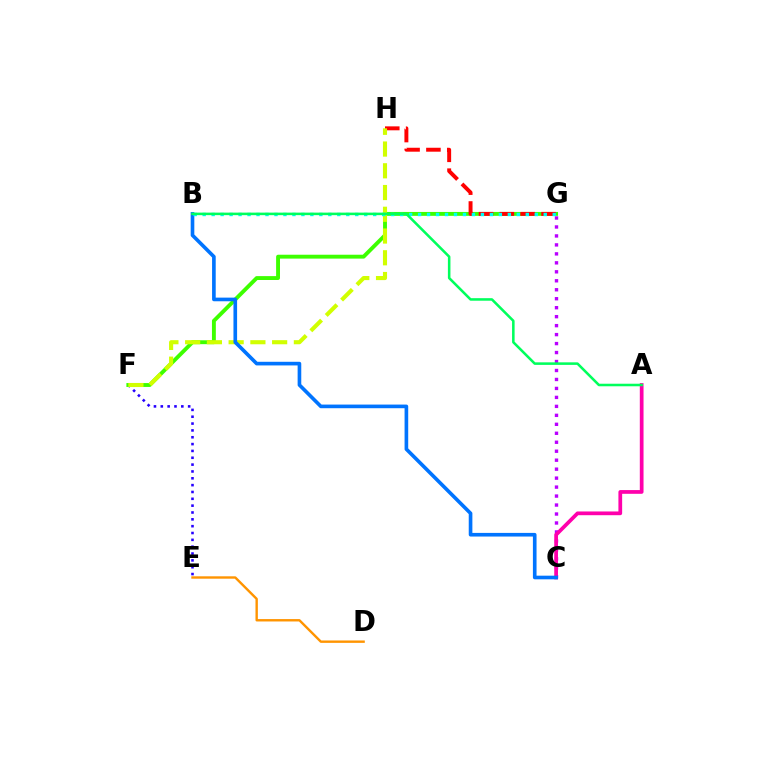{('E', 'F'): [{'color': '#2500ff', 'line_style': 'dotted', 'thickness': 1.86}], ('D', 'E'): [{'color': '#ff9400', 'line_style': 'solid', 'thickness': 1.72}], ('C', 'G'): [{'color': '#b900ff', 'line_style': 'dotted', 'thickness': 2.44}], ('F', 'G'): [{'color': '#3dff00', 'line_style': 'solid', 'thickness': 2.8}], ('G', 'H'): [{'color': '#ff0000', 'line_style': 'dashed', 'thickness': 2.83}], ('F', 'H'): [{'color': '#d1ff00', 'line_style': 'dashed', 'thickness': 2.95}], ('A', 'C'): [{'color': '#ff00ac', 'line_style': 'solid', 'thickness': 2.69}], ('B', 'C'): [{'color': '#0074ff', 'line_style': 'solid', 'thickness': 2.62}], ('B', 'G'): [{'color': '#00fff6', 'line_style': 'dotted', 'thickness': 2.44}], ('A', 'B'): [{'color': '#00ff5c', 'line_style': 'solid', 'thickness': 1.83}]}